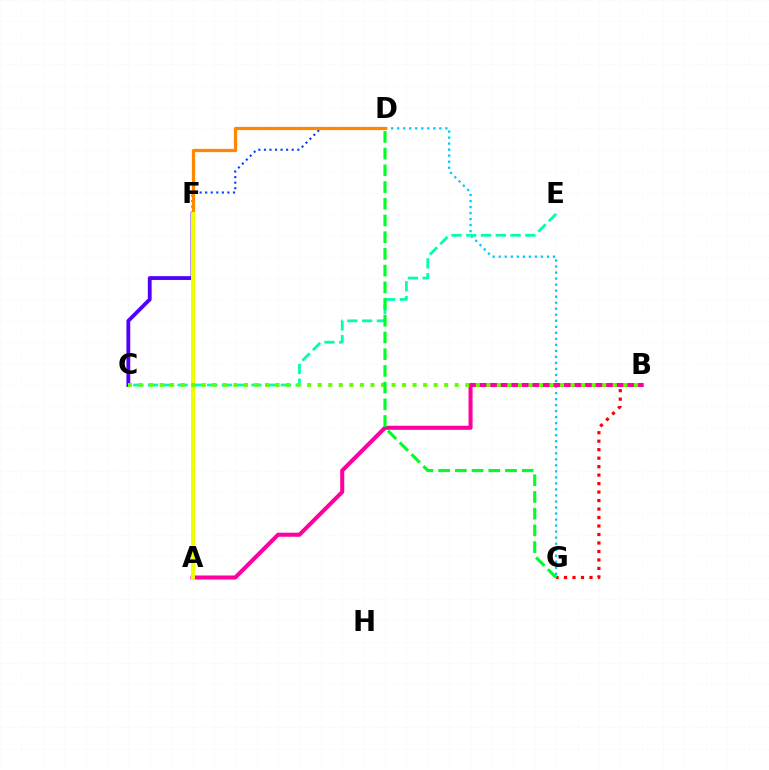{('B', 'G'): [{'color': '#ff0000', 'line_style': 'dotted', 'thickness': 2.3}], ('A', 'F'): [{'color': '#d600ff', 'line_style': 'dotted', 'thickness': 2.11}, {'color': '#eeff00', 'line_style': 'solid', 'thickness': 2.87}], ('D', 'G'): [{'color': '#00c7ff', 'line_style': 'dotted', 'thickness': 1.64}, {'color': '#00ff27', 'line_style': 'dashed', 'thickness': 2.27}], ('C', 'E'): [{'color': '#00ffaf', 'line_style': 'dashed', 'thickness': 2.01}], ('A', 'B'): [{'color': '#ff00a0', 'line_style': 'solid', 'thickness': 2.91}], ('C', 'F'): [{'color': '#4f00ff', 'line_style': 'solid', 'thickness': 2.74}], ('A', 'D'): [{'color': '#003fff', 'line_style': 'dotted', 'thickness': 1.51}], ('D', 'F'): [{'color': '#ff8800', 'line_style': 'solid', 'thickness': 2.35}], ('B', 'C'): [{'color': '#66ff00', 'line_style': 'dotted', 'thickness': 2.86}]}